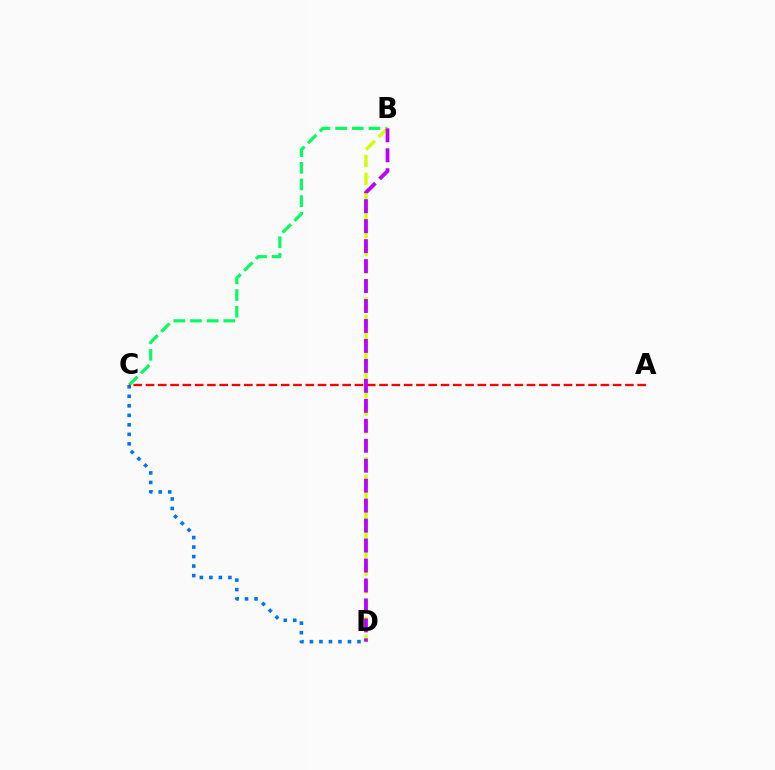{('B', 'C'): [{'color': '#00ff5c', 'line_style': 'dashed', 'thickness': 2.26}], ('C', 'D'): [{'color': '#0074ff', 'line_style': 'dotted', 'thickness': 2.58}], ('B', 'D'): [{'color': '#d1ff00', 'line_style': 'dashed', 'thickness': 2.41}, {'color': '#b900ff', 'line_style': 'dashed', 'thickness': 2.71}], ('A', 'C'): [{'color': '#ff0000', 'line_style': 'dashed', 'thickness': 1.67}]}